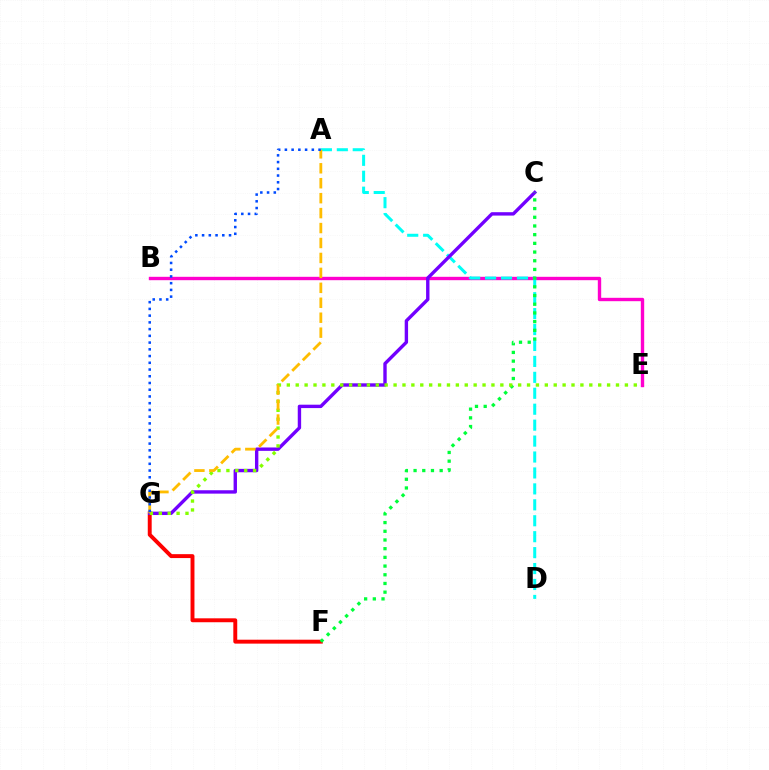{('B', 'E'): [{'color': '#ff00cf', 'line_style': 'solid', 'thickness': 2.43}], ('F', 'G'): [{'color': '#ff0000', 'line_style': 'solid', 'thickness': 2.82}], ('A', 'D'): [{'color': '#00fff6', 'line_style': 'dashed', 'thickness': 2.16}], ('C', 'G'): [{'color': '#7200ff', 'line_style': 'solid', 'thickness': 2.44}], ('C', 'F'): [{'color': '#00ff39', 'line_style': 'dotted', 'thickness': 2.36}], ('E', 'G'): [{'color': '#84ff00', 'line_style': 'dotted', 'thickness': 2.42}], ('A', 'G'): [{'color': '#ffbd00', 'line_style': 'dashed', 'thickness': 2.03}, {'color': '#004bff', 'line_style': 'dotted', 'thickness': 1.83}]}